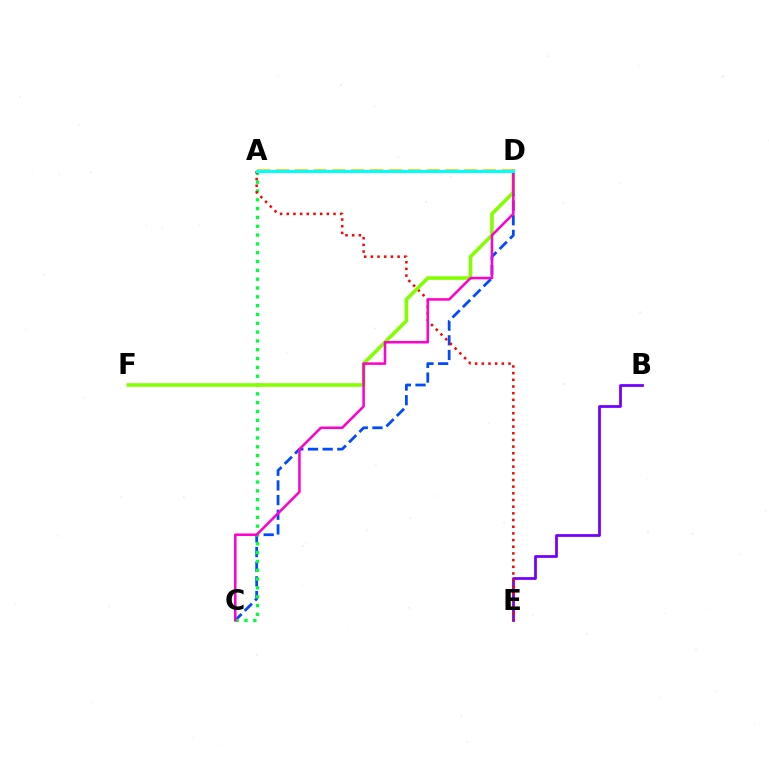{('C', 'D'): [{'color': '#004bff', 'line_style': 'dashed', 'thickness': 1.99}, {'color': '#ff00cf', 'line_style': 'solid', 'thickness': 1.82}], ('A', 'C'): [{'color': '#00ff39', 'line_style': 'dotted', 'thickness': 2.4}], ('B', 'E'): [{'color': '#7200ff', 'line_style': 'solid', 'thickness': 1.98}], ('A', 'D'): [{'color': '#ffbd00', 'line_style': 'dashed', 'thickness': 2.56}, {'color': '#00fff6', 'line_style': 'solid', 'thickness': 2.18}], ('A', 'E'): [{'color': '#ff0000', 'line_style': 'dotted', 'thickness': 1.81}], ('D', 'F'): [{'color': '#84ff00', 'line_style': 'solid', 'thickness': 2.58}]}